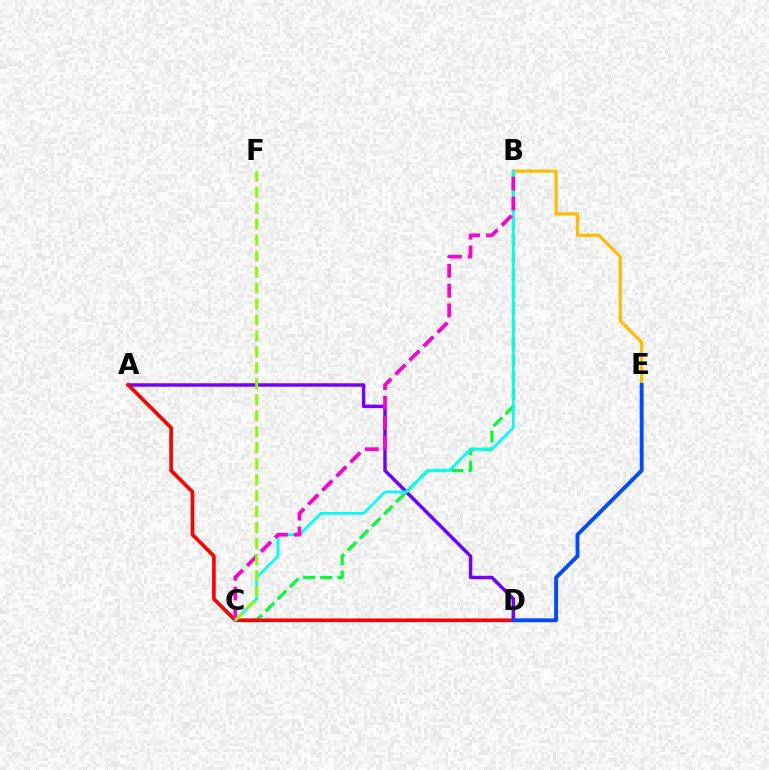{('B', 'C'): [{'color': '#00ff39', 'line_style': 'dashed', 'thickness': 2.32}, {'color': '#00fff6', 'line_style': 'solid', 'thickness': 1.97}, {'color': '#ff00cf', 'line_style': 'dashed', 'thickness': 2.69}], ('A', 'D'): [{'color': '#7200ff', 'line_style': 'solid', 'thickness': 2.5}, {'color': '#ff0000', 'line_style': 'solid', 'thickness': 2.64}], ('B', 'E'): [{'color': '#ffbd00', 'line_style': 'solid', 'thickness': 2.31}], ('D', 'E'): [{'color': '#004bff', 'line_style': 'solid', 'thickness': 2.81}], ('C', 'F'): [{'color': '#84ff00', 'line_style': 'dashed', 'thickness': 2.17}]}